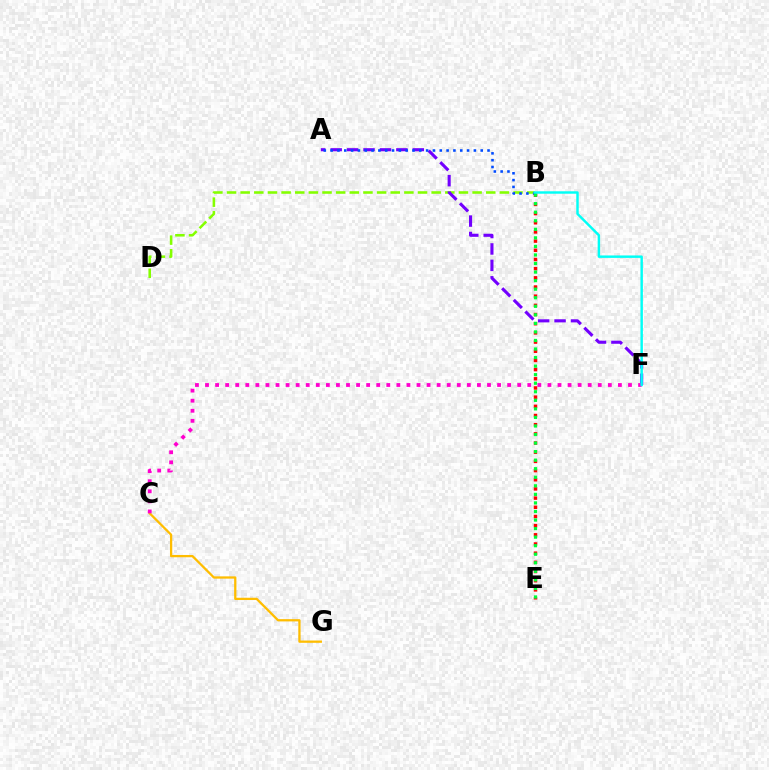{('B', 'D'): [{'color': '#84ff00', 'line_style': 'dashed', 'thickness': 1.85}], ('A', 'F'): [{'color': '#7200ff', 'line_style': 'dashed', 'thickness': 2.23}], ('A', 'B'): [{'color': '#004bff', 'line_style': 'dotted', 'thickness': 1.85}], ('C', 'G'): [{'color': '#ffbd00', 'line_style': 'solid', 'thickness': 1.64}], ('B', 'E'): [{'color': '#ff0000', 'line_style': 'dotted', 'thickness': 2.49}, {'color': '#00ff39', 'line_style': 'dotted', 'thickness': 2.32}], ('C', 'F'): [{'color': '#ff00cf', 'line_style': 'dotted', 'thickness': 2.74}], ('B', 'F'): [{'color': '#00fff6', 'line_style': 'solid', 'thickness': 1.76}]}